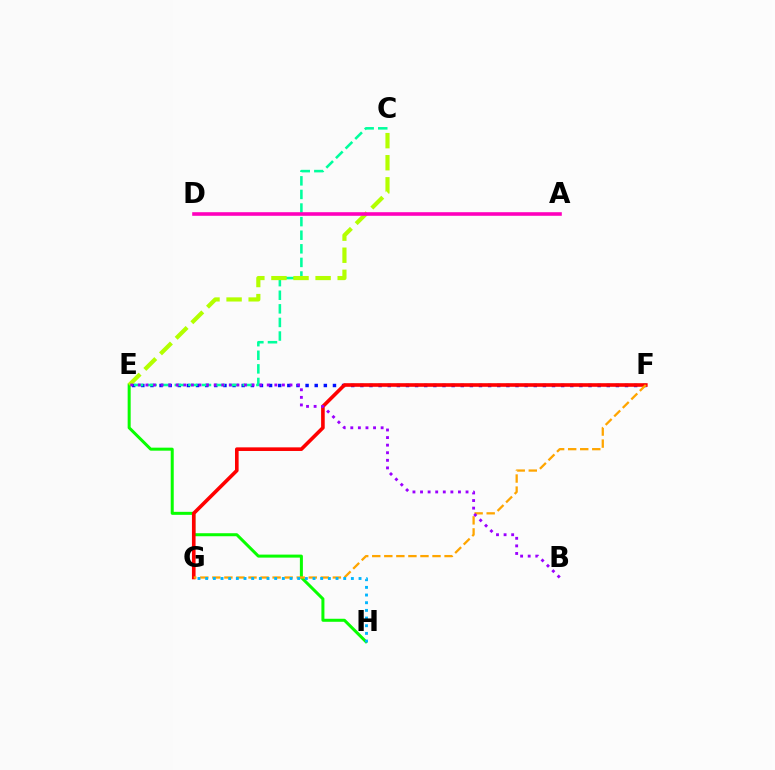{('E', 'F'): [{'color': '#0010ff', 'line_style': 'dotted', 'thickness': 2.48}], ('C', 'E'): [{'color': '#00ff9d', 'line_style': 'dashed', 'thickness': 1.85}, {'color': '#b3ff00', 'line_style': 'dashed', 'thickness': 3.0}], ('E', 'H'): [{'color': '#08ff00', 'line_style': 'solid', 'thickness': 2.17}], ('F', 'G'): [{'color': '#ff0000', 'line_style': 'solid', 'thickness': 2.6}, {'color': '#ffa500', 'line_style': 'dashed', 'thickness': 1.64}], ('B', 'E'): [{'color': '#9b00ff', 'line_style': 'dotted', 'thickness': 2.06}], ('A', 'D'): [{'color': '#ff00bd', 'line_style': 'solid', 'thickness': 2.59}], ('G', 'H'): [{'color': '#00b5ff', 'line_style': 'dotted', 'thickness': 2.08}]}